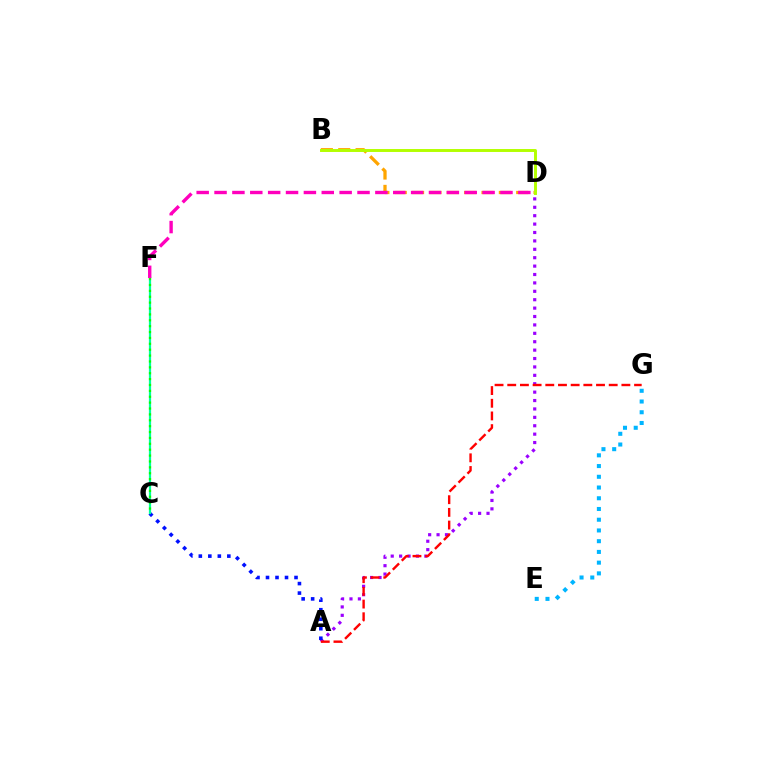{('A', 'D'): [{'color': '#9b00ff', 'line_style': 'dotted', 'thickness': 2.28}], ('E', 'G'): [{'color': '#00b5ff', 'line_style': 'dotted', 'thickness': 2.92}], ('A', 'C'): [{'color': '#0010ff', 'line_style': 'dotted', 'thickness': 2.58}], ('C', 'F'): [{'color': '#00ff9d', 'line_style': 'solid', 'thickness': 1.6}, {'color': '#08ff00', 'line_style': 'dotted', 'thickness': 1.6}], ('B', 'D'): [{'color': '#ffa500', 'line_style': 'dashed', 'thickness': 2.36}, {'color': '#b3ff00', 'line_style': 'solid', 'thickness': 2.11}], ('D', 'F'): [{'color': '#ff00bd', 'line_style': 'dashed', 'thickness': 2.43}], ('A', 'G'): [{'color': '#ff0000', 'line_style': 'dashed', 'thickness': 1.72}]}